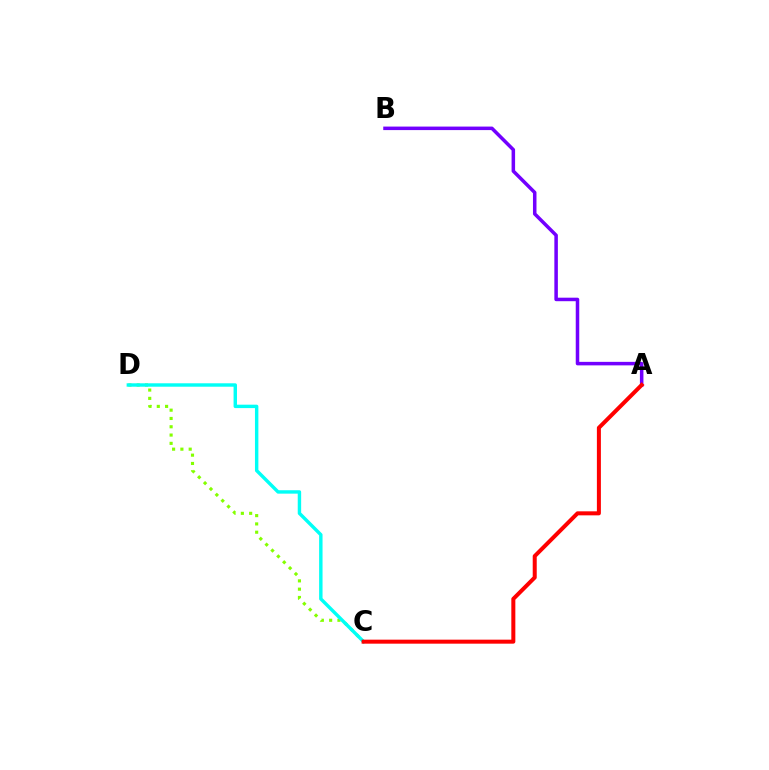{('A', 'B'): [{'color': '#7200ff', 'line_style': 'solid', 'thickness': 2.53}], ('C', 'D'): [{'color': '#84ff00', 'line_style': 'dotted', 'thickness': 2.25}, {'color': '#00fff6', 'line_style': 'solid', 'thickness': 2.46}], ('A', 'C'): [{'color': '#ff0000', 'line_style': 'solid', 'thickness': 2.89}]}